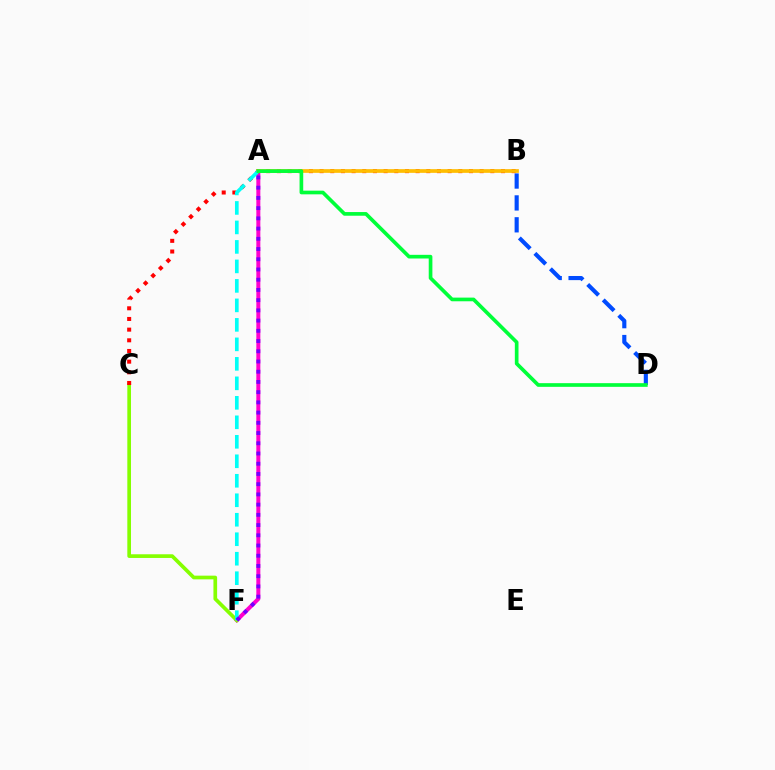{('A', 'F'): [{'color': '#ff00cf', 'line_style': 'solid', 'thickness': 2.88}, {'color': '#00fff6', 'line_style': 'dashed', 'thickness': 2.65}, {'color': '#7200ff', 'line_style': 'dotted', 'thickness': 2.78}], ('B', 'D'): [{'color': '#004bff', 'line_style': 'dashed', 'thickness': 2.97}], ('C', 'F'): [{'color': '#84ff00', 'line_style': 'solid', 'thickness': 2.65}], ('B', 'C'): [{'color': '#ff0000', 'line_style': 'dotted', 'thickness': 2.9}], ('A', 'B'): [{'color': '#ffbd00', 'line_style': 'solid', 'thickness': 2.67}], ('A', 'D'): [{'color': '#00ff39', 'line_style': 'solid', 'thickness': 2.64}]}